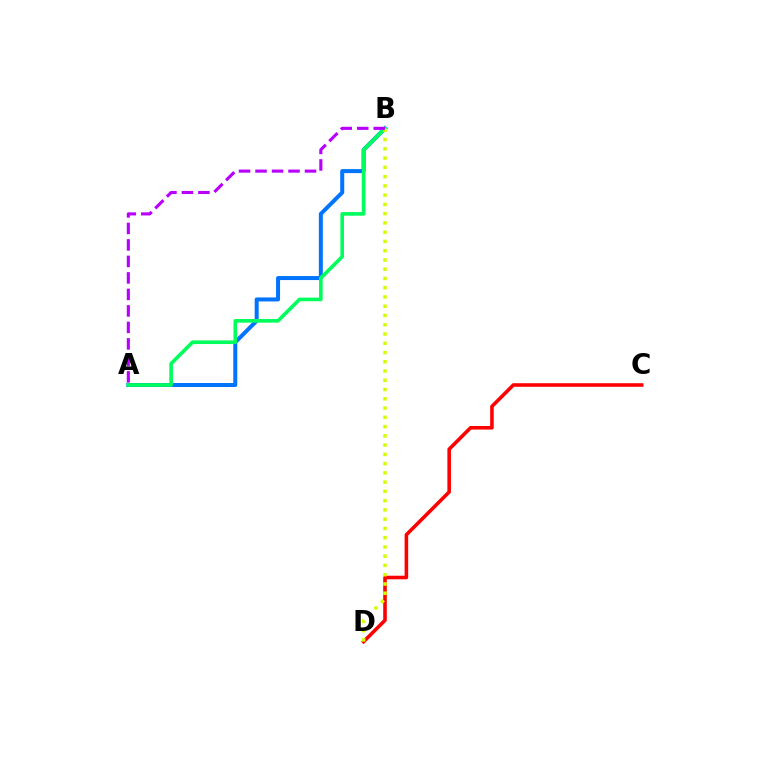{('A', 'B'): [{'color': '#0074ff', 'line_style': 'solid', 'thickness': 2.88}, {'color': '#00ff5c', 'line_style': 'solid', 'thickness': 2.62}, {'color': '#b900ff', 'line_style': 'dashed', 'thickness': 2.24}], ('C', 'D'): [{'color': '#ff0000', 'line_style': 'solid', 'thickness': 2.58}], ('B', 'D'): [{'color': '#d1ff00', 'line_style': 'dotted', 'thickness': 2.52}]}